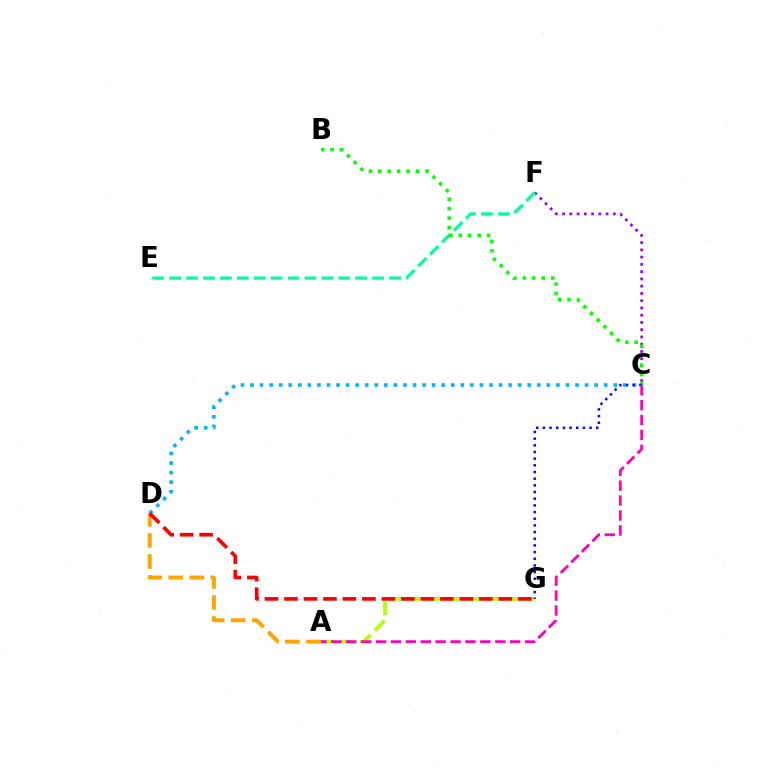{('C', 'F'): [{'color': '#9b00ff', 'line_style': 'dotted', 'thickness': 1.97}], ('A', 'D'): [{'color': '#ffa500', 'line_style': 'dashed', 'thickness': 2.86}], ('E', 'F'): [{'color': '#00ff9d', 'line_style': 'dashed', 'thickness': 2.3}], ('B', 'C'): [{'color': '#08ff00', 'line_style': 'dotted', 'thickness': 2.56}], ('A', 'G'): [{'color': '#b3ff00', 'line_style': 'dashed', 'thickness': 2.66}], ('C', 'D'): [{'color': '#00b5ff', 'line_style': 'dotted', 'thickness': 2.6}], ('C', 'G'): [{'color': '#0010ff', 'line_style': 'dotted', 'thickness': 1.81}], ('D', 'G'): [{'color': '#ff0000', 'line_style': 'dashed', 'thickness': 2.65}], ('A', 'C'): [{'color': '#ff00bd', 'line_style': 'dashed', 'thickness': 2.02}]}